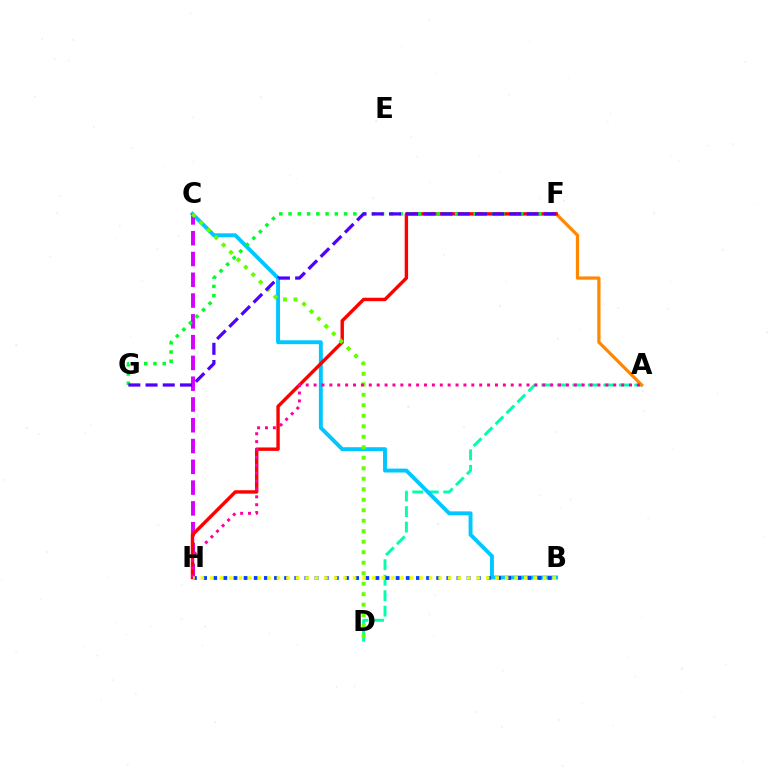{('A', 'D'): [{'color': '#00ffaf', 'line_style': 'dashed', 'thickness': 2.1}], ('B', 'C'): [{'color': '#00c7ff', 'line_style': 'solid', 'thickness': 2.82}], ('B', 'H'): [{'color': '#003fff', 'line_style': 'dotted', 'thickness': 2.75}, {'color': '#eeff00', 'line_style': 'dotted', 'thickness': 2.58}], ('C', 'H'): [{'color': '#d600ff', 'line_style': 'dashed', 'thickness': 2.82}], ('A', 'F'): [{'color': '#ff8800', 'line_style': 'solid', 'thickness': 2.33}], ('F', 'H'): [{'color': '#ff0000', 'line_style': 'solid', 'thickness': 2.45}], ('C', 'D'): [{'color': '#66ff00', 'line_style': 'dotted', 'thickness': 2.85}], ('A', 'H'): [{'color': '#ff00a0', 'line_style': 'dotted', 'thickness': 2.14}], ('F', 'G'): [{'color': '#00ff27', 'line_style': 'dotted', 'thickness': 2.51}, {'color': '#4f00ff', 'line_style': 'dashed', 'thickness': 2.34}]}